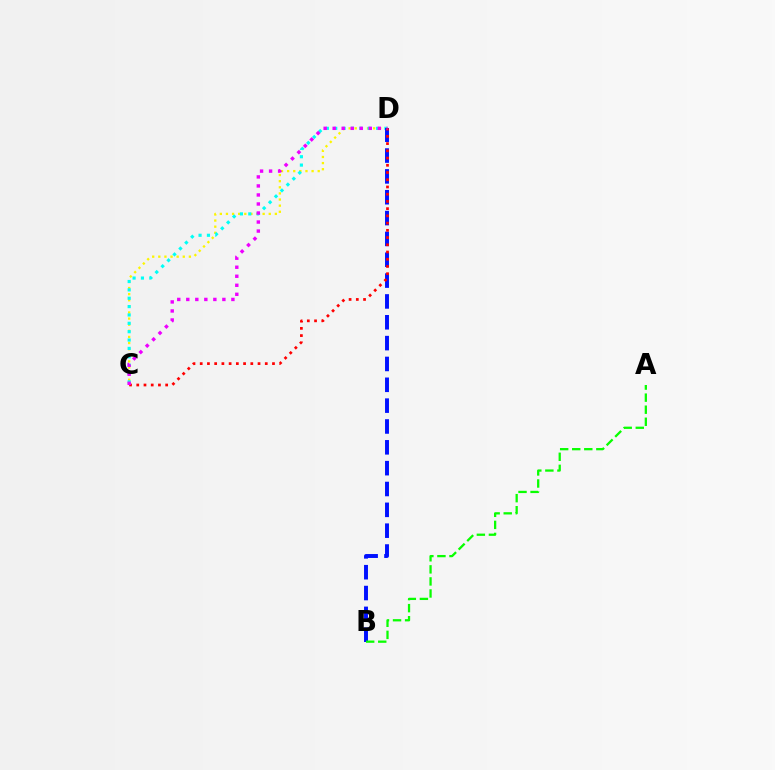{('C', 'D'): [{'color': '#fcf500', 'line_style': 'dotted', 'thickness': 1.66}, {'color': '#00fff6', 'line_style': 'dotted', 'thickness': 2.27}, {'color': '#ff0000', 'line_style': 'dotted', 'thickness': 1.96}, {'color': '#ee00ff', 'line_style': 'dotted', 'thickness': 2.45}], ('B', 'D'): [{'color': '#0010ff', 'line_style': 'dashed', 'thickness': 2.83}], ('A', 'B'): [{'color': '#08ff00', 'line_style': 'dashed', 'thickness': 1.64}]}